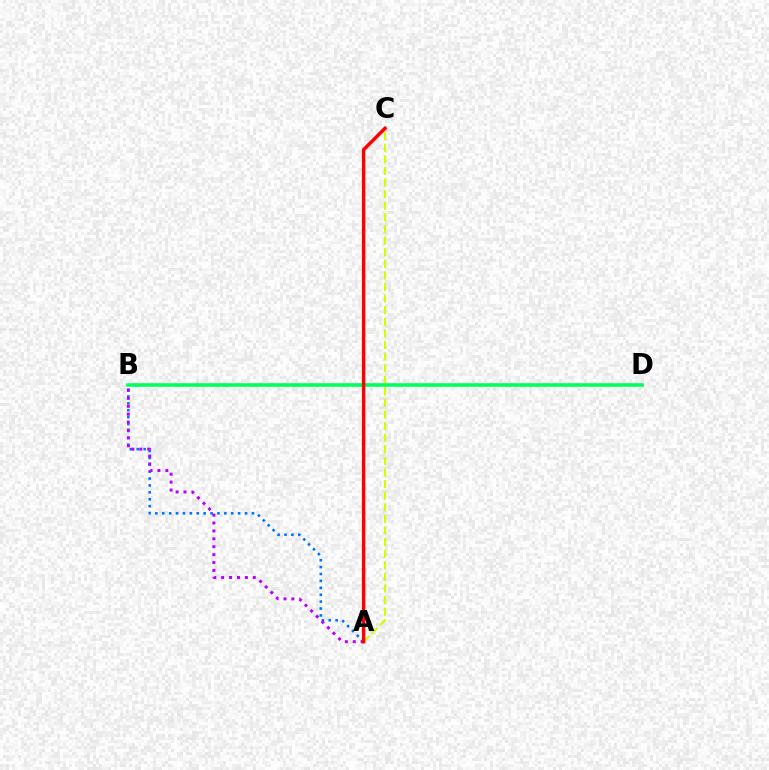{('A', 'B'): [{'color': '#0074ff', 'line_style': 'dotted', 'thickness': 1.87}, {'color': '#b900ff', 'line_style': 'dotted', 'thickness': 2.15}], ('A', 'C'): [{'color': '#d1ff00', 'line_style': 'dashed', 'thickness': 1.58}, {'color': '#ff0000', 'line_style': 'solid', 'thickness': 2.49}], ('B', 'D'): [{'color': '#00ff5c', 'line_style': 'solid', 'thickness': 2.58}]}